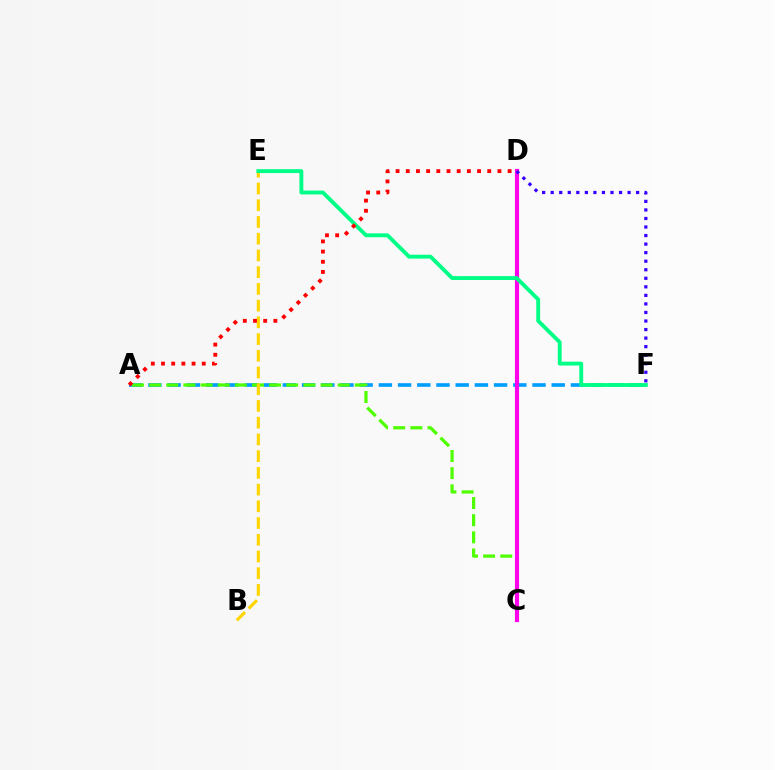{('A', 'F'): [{'color': '#009eff', 'line_style': 'dashed', 'thickness': 2.61}], ('A', 'C'): [{'color': '#4fff00', 'line_style': 'dashed', 'thickness': 2.33}], ('C', 'D'): [{'color': '#ff00ed', 'line_style': 'solid', 'thickness': 2.99}], ('B', 'E'): [{'color': '#ffd500', 'line_style': 'dashed', 'thickness': 2.27}], ('D', 'F'): [{'color': '#3700ff', 'line_style': 'dotted', 'thickness': 2.32}], ('E', 'F'): [{'color': '#00ff86', 'line_style': 'solid', 'thickness': 2.79}], ('A', 'D'): [{'color': '#ff0000', 'line_style': 'dotted', 'thickness': 2.77}]}